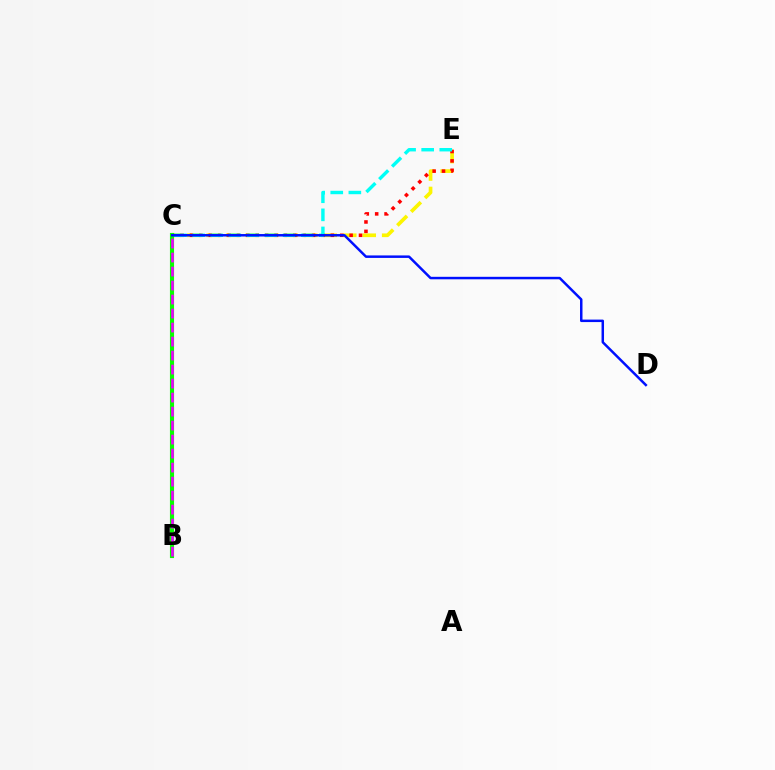{('C', 'E'): [{'color': '#fcf500', 'line_style': 'dashed', 'thickness': 2.65}, {'color': '#ff0000', 'line_style': 'dotted', 'thickness': 2.55}, {'color': '#00fff6', 'line_style': 'dashed', 'thickness': 2.46}], ('B', 'C'): [{'color': '#08ff00', 'line_style': 'solid', 'thickness': 2.96}, {'color': '#ee00ff', 'line_style': 'dashed', 'thickness': 1.9}], ('C', 'D'): [{'color': '#0010ff', 'line_style': 'solid', 'thickness': 1.79}]}